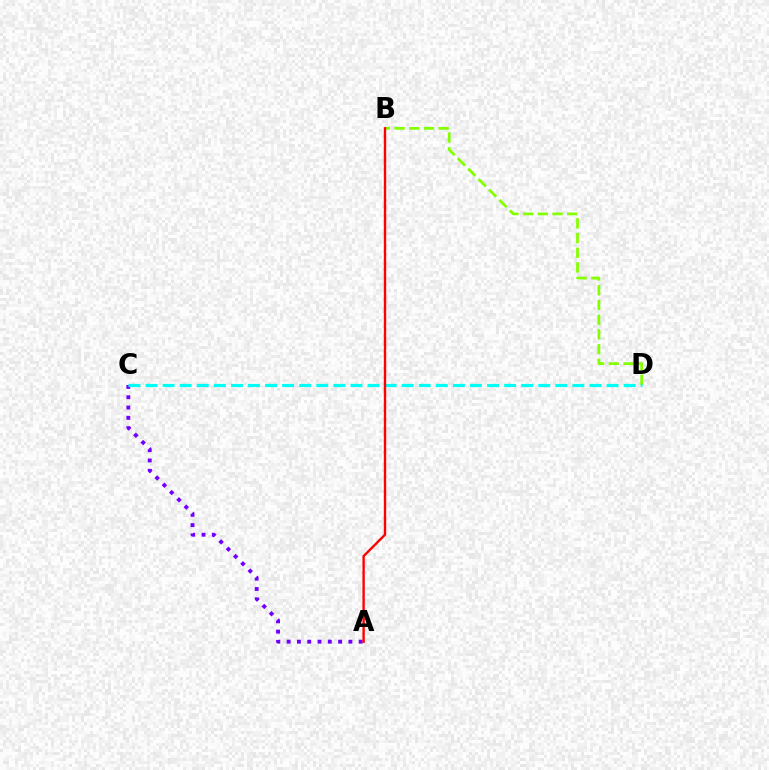{('B', 'D'): [{'color': '#84ff00', 'line_style': 'dashed', 'thickness': 2.0}], ('A', 'C'): [{'color': '#7200ff', 'line_style': 'dotted', 'thickness': 2.8}], ('C', 'D'): [{'color': '#00fff6', 'line_style': 'dashed', 'thickness': 2.32}], ('A', 'B'): [{'color': '#ff0000', 'line_style': 'solid', 'thickness': 1.71}]}